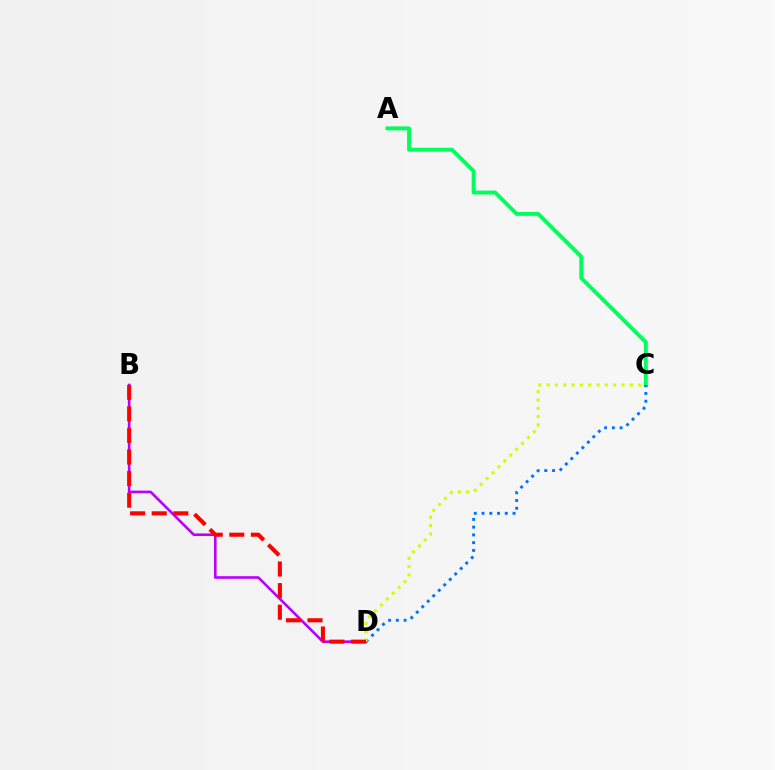{('A', 'C'): [{'color': '#00ff5c', 'line_style': 'solid', 'thickness': 2.82}], ('C', 'D'): [{'color': '#0074ff', 'line_style': 'dotted', 'thickness': 2.1}, {'color': '#d1ff00', 'line_style': 'dotted', 'thickness': 2.26}], ('B', 'D'): [{'color': '#b900ff', 'line_style': 'solid', 'thickness': 1.89}, {'color': '#ff0000', 'line_style': 'dashed', 'thickness': 2.93}]}